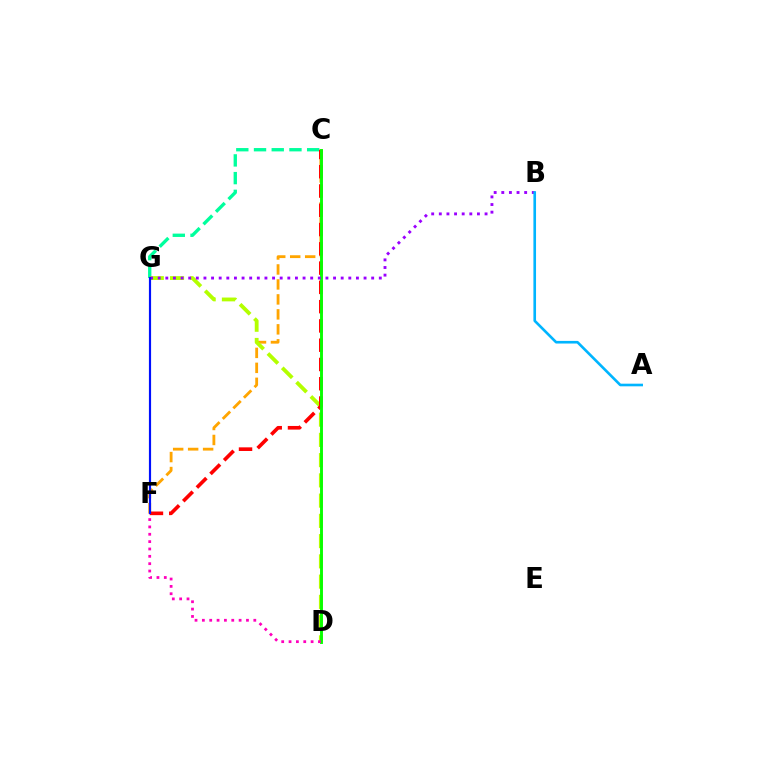{('C', 'F'): [{'color': '#ffa500', 'line_style': 'dashed', 'thickness': 2.03}, {'color': '#ff0000', 'line_style': 'dashed', 'thickness': 2.62}], ('C', 'G'): [{'color': '#00ff9d', 'line_style': 'dashed', 'thickness': 2.41}], ('D', 'G'): [{'color': '#b3ff00', 'line_style': 'dashed', 'thickness': 2.75}], ('C', 'D'): [{'color': '#08ff00', 'line_style': 'solid', 'thickness': 2.09}], ('B', 'G'): [{'color': '#9b00ff', 'line_style': 'dotted', 'thickness': 2.07}], ('D', 'F'): [{'color': '#ff00bd', 'line_style': 'dotted', 'thickness': 2.0}], ('F', 'G'): [{'color': '#0010ff', 'line_style': 'solid', 'thickness': 1.57}], ('A', 'B'): [{'color': '#00b5ff', 'line_style': 'solid', 'thickness': 1.9}]}